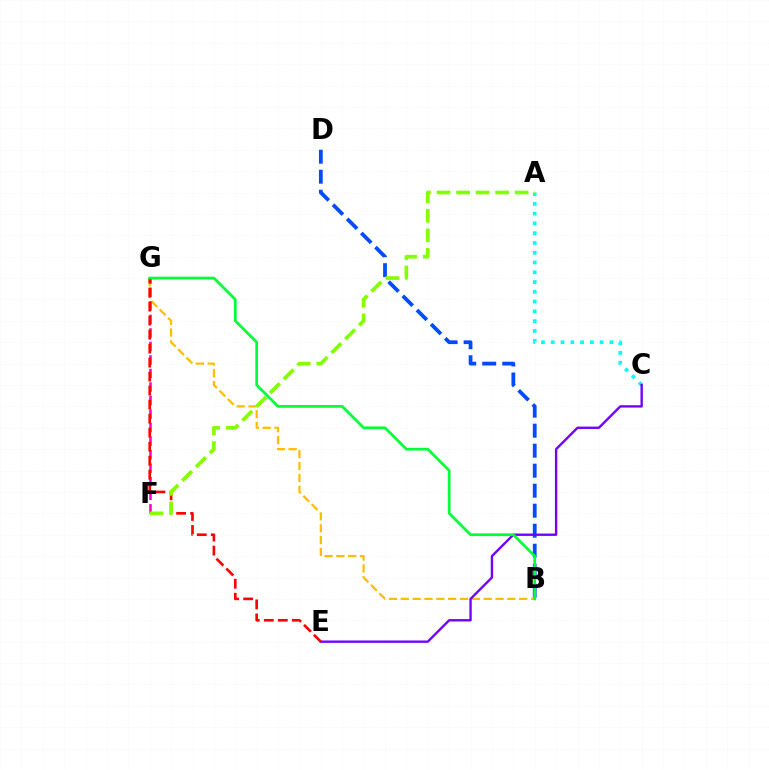{('B', 'D'): [{'color': '#004bff', 'line_style': 'dashed', 'thickness': 2.72}], ('B', 'G'): [{'color': '#ffbd00', 'line_style': 'dashed', 'thickness': 1.61}, {'color': '#00ff39', 'line_style': 'solid', 'thickness': 1.96}], ('A', 'C'): [{'color': '#00fff6', 'line_style': 'dotted', 'thickness': 2.66}], ('C', 'E'): [{'color': '#7200ff', 'line_style': 'solid', 'thickness': 1.71}], ('F', 'G'): [{'color': '#ff00cf', 'line_style': 'dashed', 'thickness': 1.84}], ('E', 'G'): [{'color': '#ff0000', 'line_style': 'dashed', 'thickness': 1.9}], ('A', 'F'): [{'color': '#84ff00', 'line_style': 'dashed', 'thickness': 2.65}]}